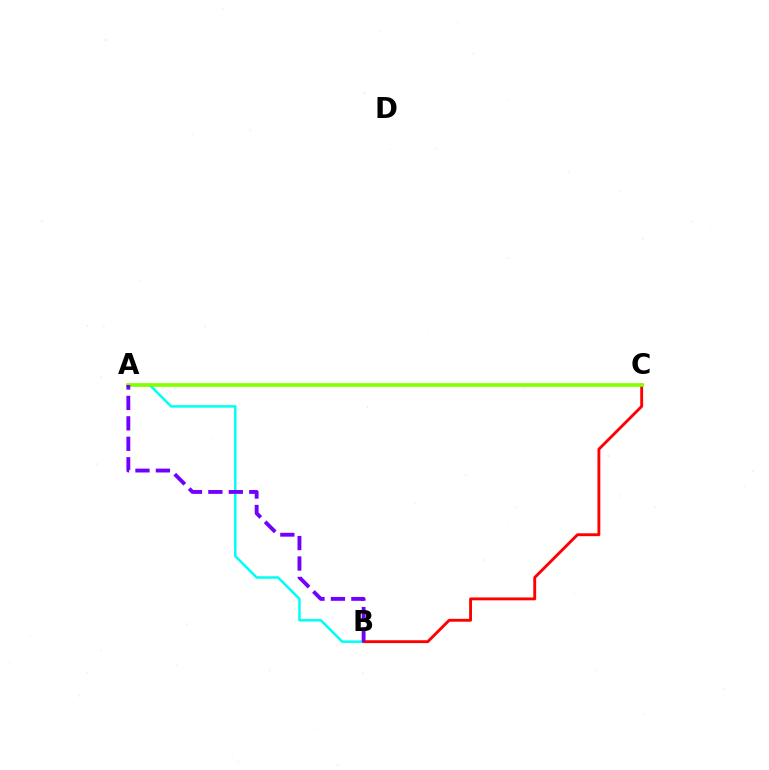{('A', 'B'): [{'color': '#00fff6', 'line_style': 'solid', 'thickness': 1.82}, {'color': '#7200ff', 'line_style': 'dashed', 'thickness': 2.78}], ('B', 'C'): [{'color': '#ff0000', 'line_style': 'solid', 'thickness': 2.06}], ('A', 'C'): [{'color': '#84ff00', 'line_style': 'solid', 'thickness': 2.63}]}